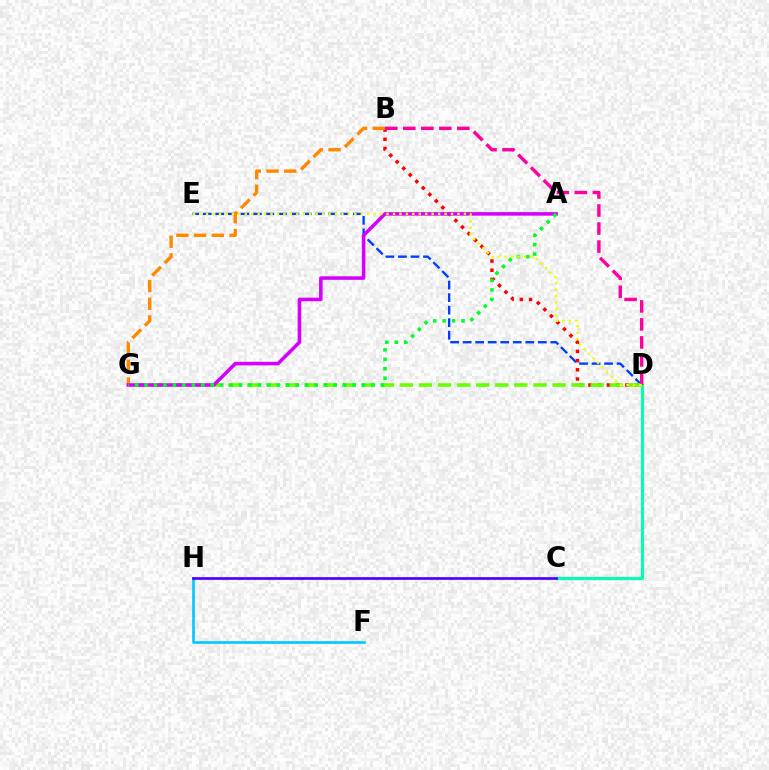{('C', 'D'): [{'color': '#00ffaf', 'line_style': 'solid', 'thickness': 2.2}], ('D', 'E'): [{'color': '#003fff', 'line_style': 'dashed', 'thickness': 1.7}, {'color': '#eeff00', 'line_style': 'dotted', 'thickness': 1.75}], ('B', 'D'): [{'color': '#ff0000', 'line_style': 'dotted', 'thickness': 2.51}, {'color': '#ff00a0', 'line_style': 'dashed', 'thickness': 2.45}], ('B', 'G'): [{'color': '#ff8800', 'line_style': 'dashed', 'thickness': 2.41}], ('F', 'H'): [{'color': '#00c7ff', 'line_style': 'solid', 'thickness': 1.88}], ('D', 'G'): [{'color': '#66ff00', 'line_style': 'dashed', 'thickness': 2.59}], ('C', 'H'): [{'color': '#4f00ff', 'line_style': 'solid', 'thickness': 1.94}], ('A', 'G'): [{'color': '#d600ff', 'line_style': 'solid', 'thickness': 2.55}, {'color': '#00ff27', 'line_style': 'dotted', 'thickness': 2.57}]}